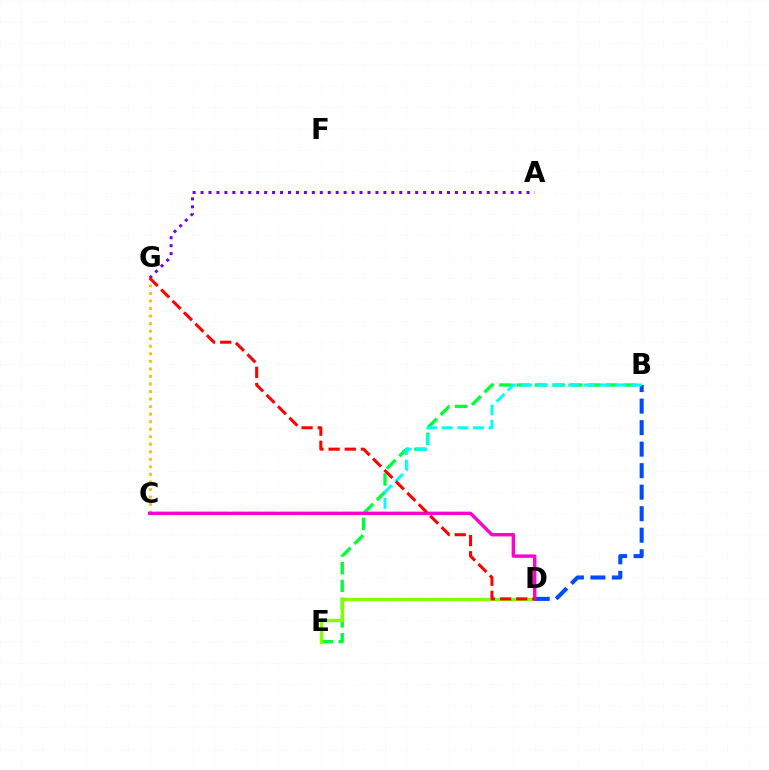{('A', 'G'): [{'color': '#7200ff', 'line_style': 'dotted', 'thickness': 2.16}], ('B', 'E'): [{'color': '#00ff39', 'line_style': 'dashed', 'thickness': 2.41}], ('D', 'E'): [{'color': '#84ff00', 'line_style': 'solid', 'thickness': 2.45}], ('B', 'D'): [{'color': '#004bff', 'line_style': 'dashed', 'thickness': 2.92}], ('B', 'C'): [{'color': '#00fff6', 'line_style': 'dashed', 'thickness': 2.13}], ('C', 'G'): [{'color': '#ffbd00', 'line_style': 'dotted', 'thickness': 2.05}], ('C', 'D'): [{'color': '#ff00cf', 'line_style': 'solid', 'thickness': 2.44}], ('D', 'G'): [{'color': '#ff0000', 'line_style': 'dashed', 'thickness': 2.2}]}